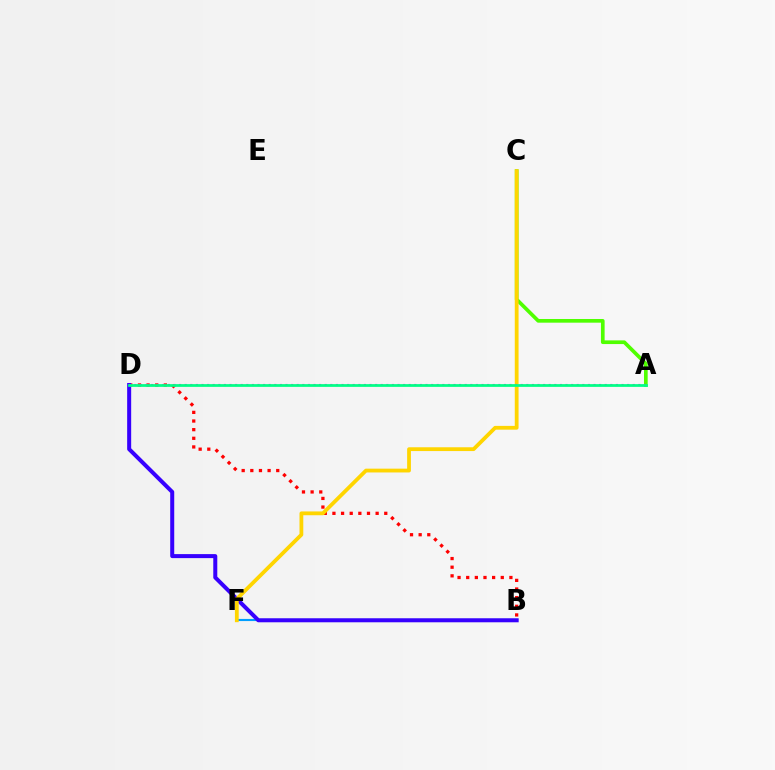{('B', 'D'): [{'color': '#ff0000', 'line_style': 'dotted', 'thickness': 2.35}, {'color': '#3700ff', 'line_style': 'solid', 'thickness': 2.89}], ('B', 'F'): [{'color': '#009eff', 'line_style': 'solid', 'thickness': 1.54}], ('A', 'C'): [{'color': '#4fff00', 'line_style': 'solid', 'thickness': 2.65}], ('C', 'F'): [{'color': '#ffd500', 'line_style': 'solid', 'thickness': 2.73}], ('A', 'D'): [{'color': '#ff00ed', 'line_style': 'dotted', 'thickness': 1.52}, {'color': '#00ff86', 'line_style': 'solid', 'thickness': 1.98}]}